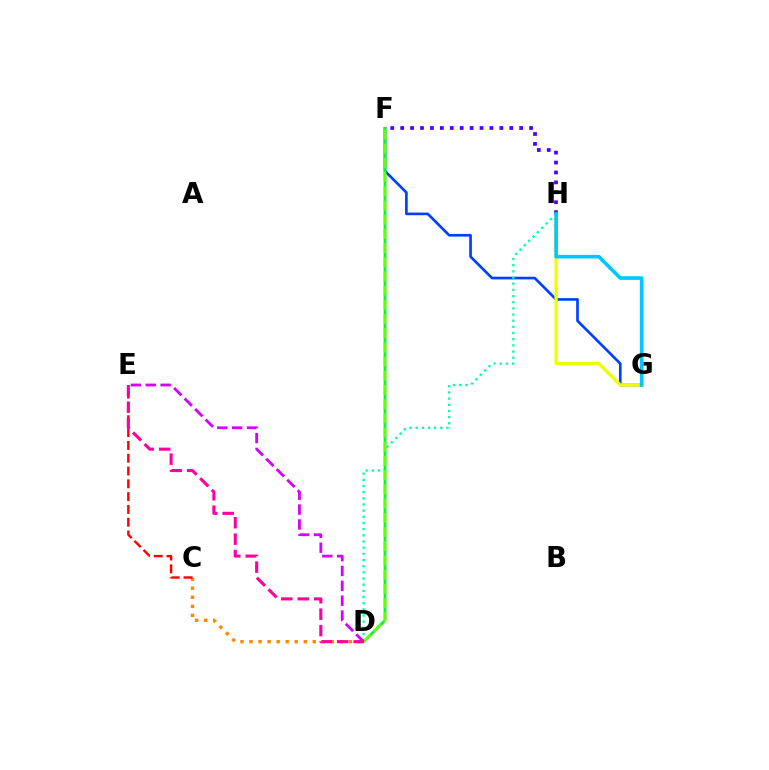{('F', 'G'): [{'color': '#003fff', 'line_style': 'solid', 'thickness': 1.91}], ('C', 'D'): [{'color': '#ff8800', 'line_style': 'dotted', 'thickness': 2.46}], ('G', 'H'): [{'color': '#eeff00', 'line_style': 'solid', 'thickness': 2.38}, {'color': '#00c7ff', 'line_style': 'solid', 'thickness': 2.61}], ('D', 'H'): [{'color': '#00ffaf', 'line_style': 'dotted', 'thickness': 1.68}], ('D', 'F'): [{'color': '#00ff27', 'line_style': 'solid', 'thickness': 2.0}, {'color': '#66ff00', 'line_style': 'dashed', 'thickness': 1.93}], ('F', 'H'): [{'color': '#4f00ff', 'line_style': 'dotted', 'thickness': 2.69}], ('C', 'E'): [{'color': '#ff0000', 'line_style': 'dashed', 'thickness': 1.74}], ('D', 'E'): [{'color': '#d600ff', 'line_style': 'dashed', 'thickness': 2.02}, {'color': '#ff00a0', 'line_style': 'dashed', 'thickness': 2.23}]}